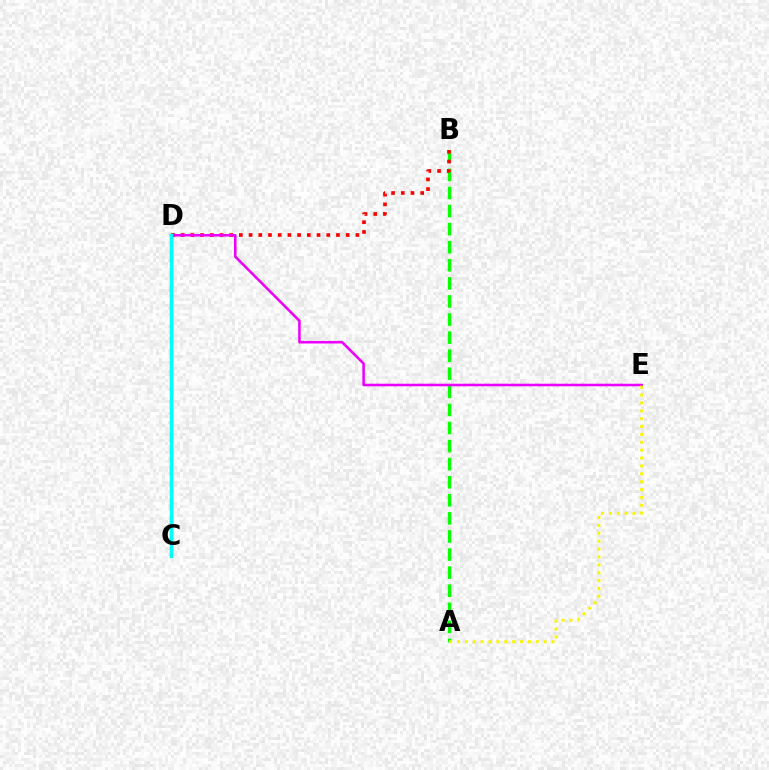{('A', 'B'): [{'color': '#08ff00', 'line_style': 'dashed', 'thickness': 2.46}], ('B', 'D'): [{'color': '#ff0000', 'line_style': 'dotted', 'thickness': 2.64}], ('C', 'D'): [{'color': '#0010ff', 'line_style': 'dashed', 'thickness': 2.24}, {'color': '#00fff6', 'line_style': 'solid', 'thickness': 2.5}], ('D', 'E'): [{'color': '#ee00ff', 'line_style': 'solid', 'thickness': 1.84}], ('A', 'E'): [{'color': '#fcf500', 'line_style': 'dotted', 'thickness': 2.14}]}